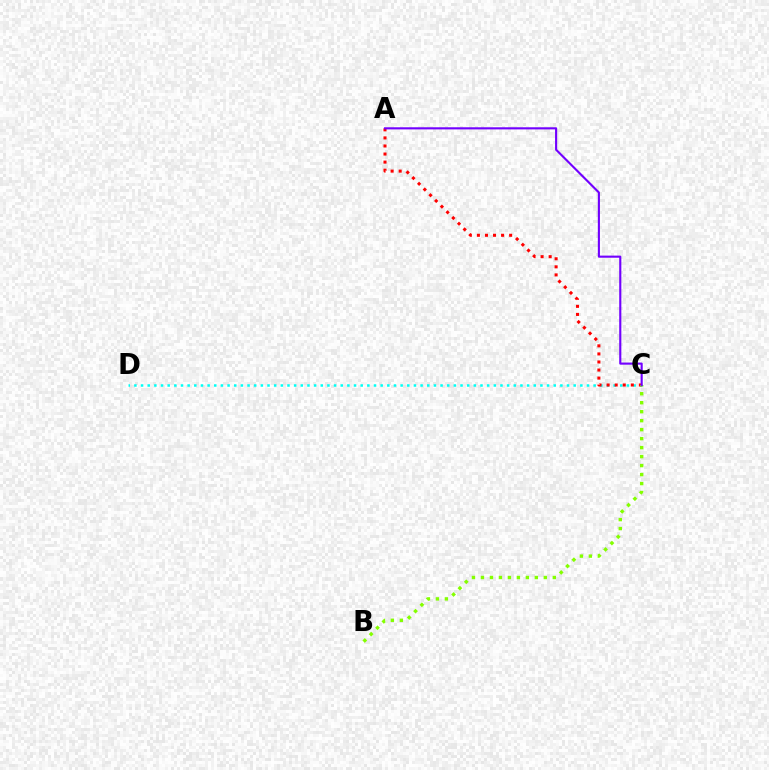{('C', 'D'): [{'color': '#00fff6', 'line_style': 'dotted', 'thickness': 1.81}], ('A', 'C'): [{'color': '#ff0000', 'line_style': 'dotted', 'thickness': 2.19}, {'color': '#7200ff', 'line_style': 'solid', 'thickness': 1.53}], ('B', 'C'): [{'color': '#84ff00', 'line_style': 'dotted', 'thickness': 2.44}]}